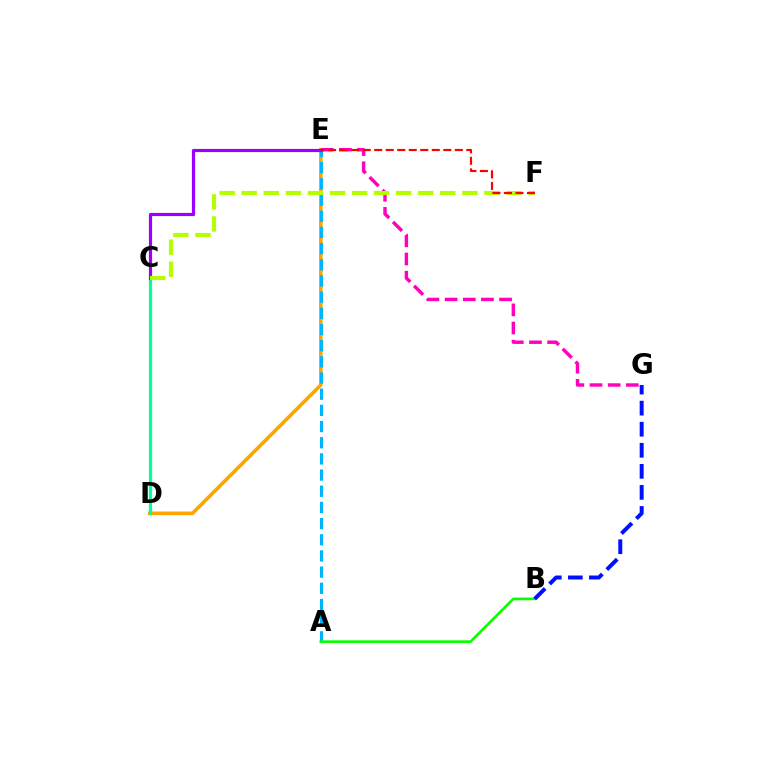{('D', 'E'): [{'color': '#ffa500', 'line_style': 'solid', 'thickness': 2.63}], ('C', 'D'): [{'color': '#00ff9d', 'line_style': 'solid', 'thickness': 2.32}], ('A', 'E'): [{'color': '#00b5ff', 'line_style': 'dashed', 'thickness': 2.2}], ('C', 'E'): [{'color': '#9b00ff', 'line_style': 'solid', 'thickness': 2.29}], ('E', 'G'): [{'color': '#ff00bd', 'line_style': 'dashed', 'thickness': 2.47}], ('A', 'B'): [{'color': '#08ff00', 'line_style': 'solid', 'thickness': 1.92}], ('C', 'F'): [{'color': '#b3ff00', 'line_style': 'dashed', 'thickness': 3.0}], ('B', 'G'): [{'color': '#0010ff', 'line_style': 'dashed', 'thickness': 2.86}], ('E', 'F'): [{'color': '#ff0000', 'line_style': 'dashed', 'thickness': 1.56}]}